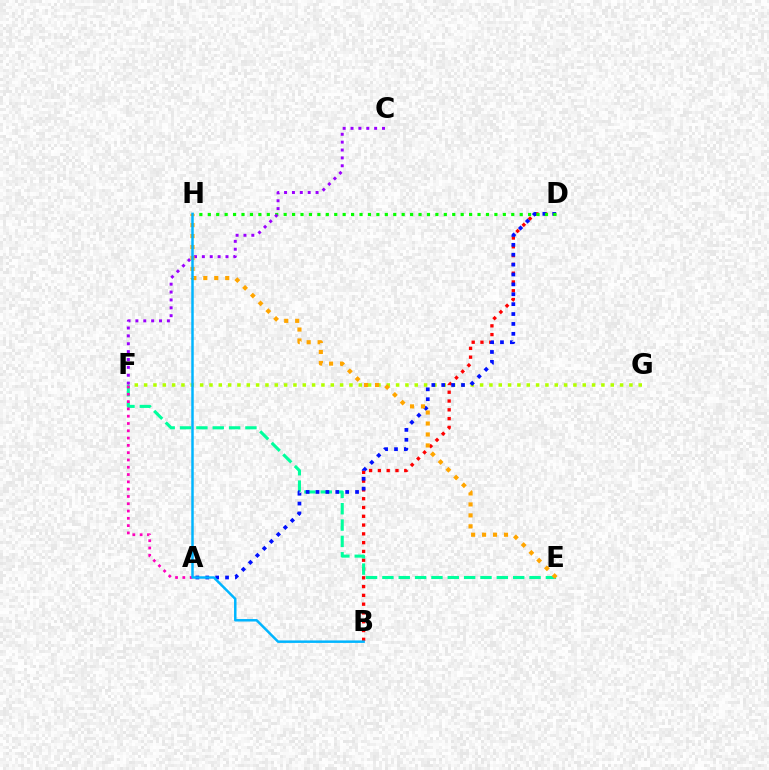{('B', 'D'): [{'color': '#ff0000', 'line_style': 'dotted', 'thickness': 2.39}], ('F', 'G'): [{'color': '#b3ff00', 'line_style': 'dotted', 'thickness': 2.54}], ('E', 'F'): [{'color': '#00ff9d', 'line_style': 'dashed', 'thickness': 2.22}], ('A', 'D'): [{'color': '#0010ff', 'line_style': 'dotted', 'thickness': 2.69}], ('D', 'H'): [{'color': '#08ff00', 'line_style': 'dotted', 'thickness': 2.29}], ('C', 'F'): [{'color': '#9b00ff', 'line_style': 'dotted', 'thickness': 2.14}], ('E', 'H'): [{'color': '#ffa500', 'line_style': 'dotted', 'thickness': 2.98}], ('A', 'F'): [{'color': '#ff00bd', 'line_style': 'dotted', 'thickness': 1.98}], ('B', 'H'): [{'color': '#00b5ff', 'line_style': 'solid', 'thickness': 1.79}]}